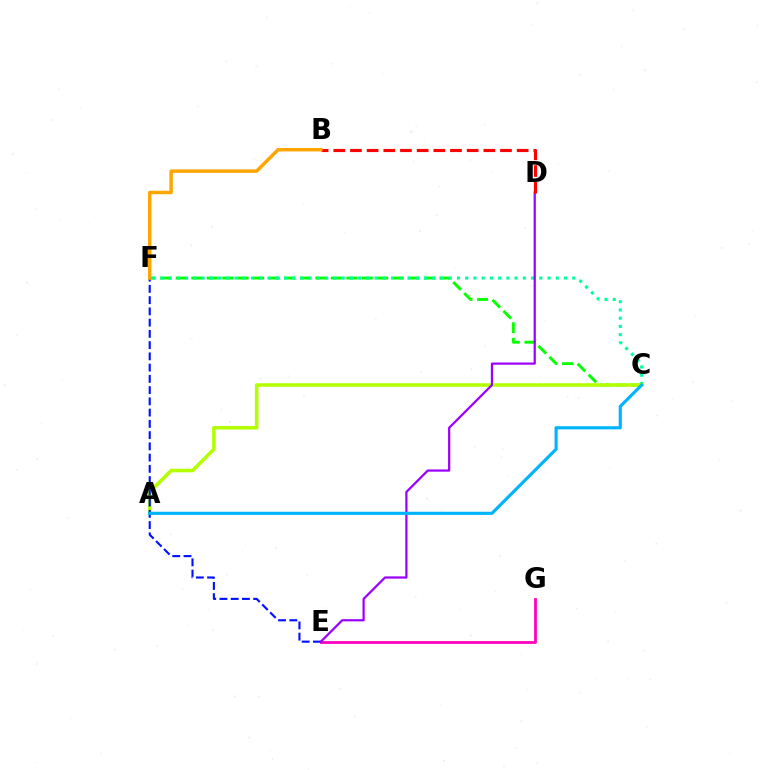{('C', 'F'): [{'color': '#08ff00', 'line_style': 'dashed', 'thickness': 2.11}, {'color': '#00ff9d', 'line_style': 'dotted', 'thickness': 2.24}], ('E', 'G'): [{'color': '#ff00bd', 'line_style': 'solid', 'thickness': 2.0}], ('A', 'C'): [{'color': '#b3ff00', 'line_style': 'solid', 'thickness': 2.54}, {'color': '#00b5ff', 'line_style': 'solid', 'thickness': 2.27}], ('E', 'F'): [{'color': '#0010ff', 'line_style': 'dashed', 'thickness': 1.53}], ('D', 'E'): [{'color': '#9b00ff', 'line_style': 'solid', 'thickness': 1.61}], ('B', 'D'): [{'color': '#ff0000', 'line_style': 'dashed', 'thickness': 2.26}], ('B', 'F'): [{'color': '#ffa500', 'line_style': 'solid', 'thickness': 2.49}]}